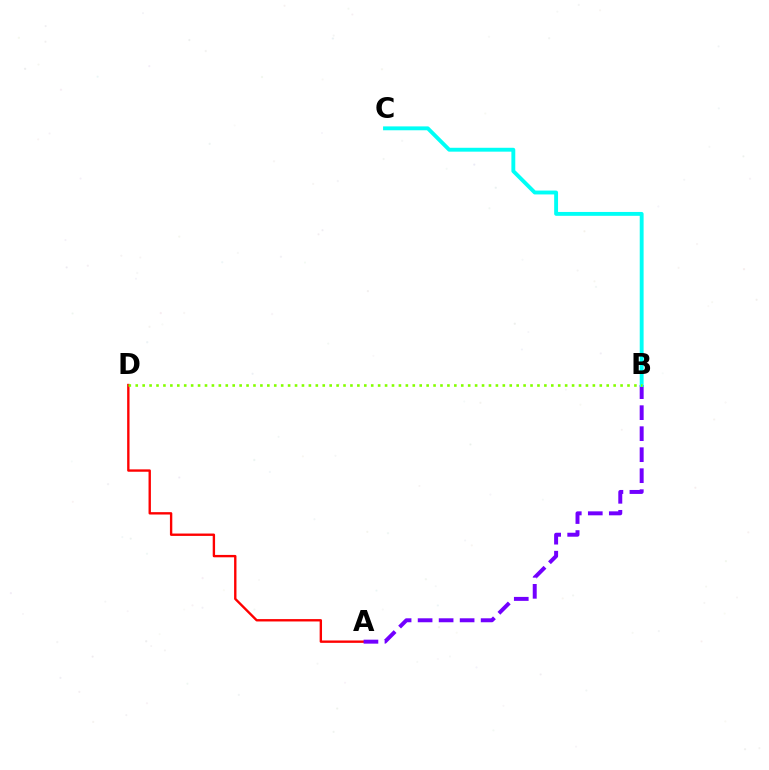{('A', 'D'): [{'color': '#ff0000', 'line_style': 'solid', 'thickness': 1.71}], ('A', 'B'): [{'color': '#7200ff', 'line_style': 'dashed', 'thickness': 2.85}], ('B', 'C'): [{'color': '#00fff6', 'line_style': 'solid', 'thickness': 2.79}], ('B', 'D'): [{'color': '#84ff00', 'line_style': 'dotted', 'thickness': 1.88}]}